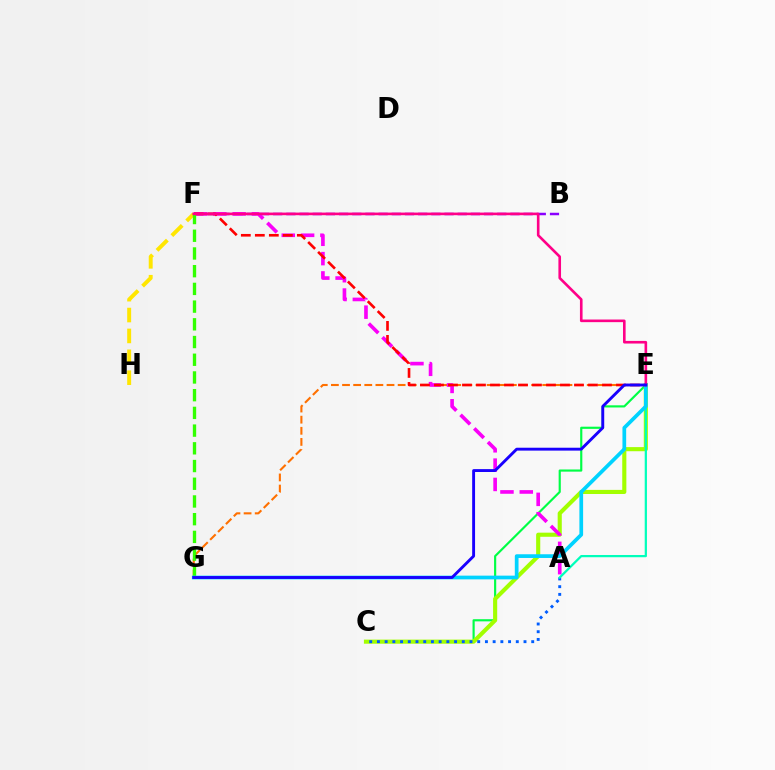{('B', 'F'): [{'color': '#8a00ff', 'line_style': 'dashed', 'thickness': 1.79}], ('C', 'E'): [{'color': '#00ff45', 'line_style': 'solid', 'thickness': 1.56}, {'color': '#a2ff00', 'line_style': 'solid', 'thickness': 2.96}], ('A', 'C'): [{'color': '#005dff', 'line_style': 'dotted', 'thickness': 2.1}], ('E', 'G'): [{'color': '#ff7000', 'line_style': 'dashed', 'thickness': 1.51}, {'color': '#00d3ff', 'line_style': 'solid', 'thickness': 2.68}, {'color': '#1900ff', 'line_style': 'solid', 'thickness': 2.08}], ('A', 'F'): [{'color': '#fa00f9', 'line_style': 'dashed', 'thickness': 2.62}], ('F', 'H'): [{'color': '#ffe600', 'line_style': 'dashed', 'thickness': 2.84}], ('E', 'F'): [{'color': '#ff0000', 'line_style': 'dashed', 'thickness': 1.9}, {'color': '#ff0088', 'line_style': 'solid', 'thickness': 1.89}], ('A', 'E'): [{'color': '#00ffbb', 'line_style': 'solid', 'thickness': 1.61}], ('F', 'G'): [{'color': '#31ff00', 'line_style': 'dashed', 'thickness': 2.41}]}